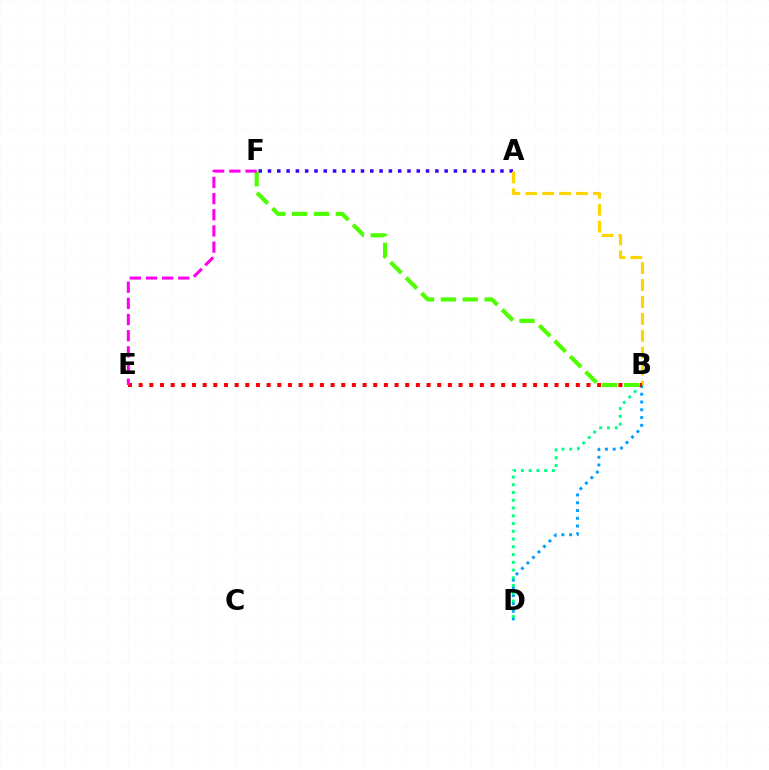{('B', 'D'): [{'color': '#009eff', 'line_style': 'dotted', 'thickness': 2.11}, {'color': '#00ff86', 'line_style': 'dotted', 'thickness': 2.11}], ('A', 'F'): [{'color': '#3700ff', 'line_style': 'dotted', 'thickness': 2.53}], ('A', 'B'): [{'color': '#ffd500', 'line_style': 'dashed', 'thickness': 2.3}], ('B', 'E'): [{'color': '#ff0000', 'line_style': 'dotted', 'thickness': 2.9}], ('B', 'F'): [{'color': '#4fff00', 'line_style': 'dashed', 'thickness': 2.97}], ('E', 'F'): [{'color': '#ff00ed', 'line_style': 'dashed', 'thickness': 2.2}]}